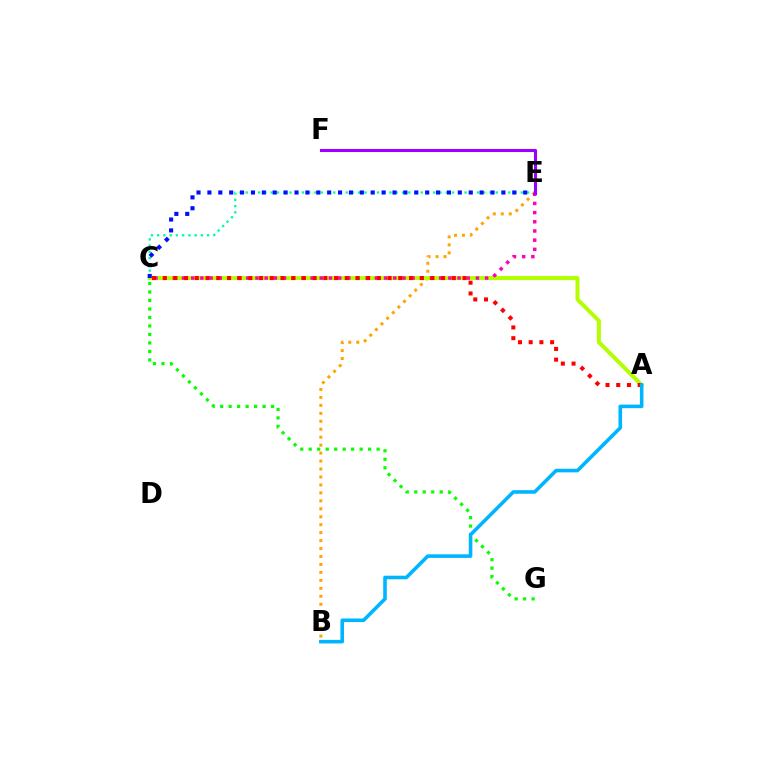{('B', 'E'): [{'color': '#ffa500', 'line_style': 'dotted', 'thickness': 2.16}], ('C', 'E'): [{'color': '#00ff9d', 'line_style': 'dotted', 'thickness': 1.7}, {'color': '#ff00bd', 'line_style': 'dotted', 'thickness': 2.5}, {'color': '#0010ff', 'line_style': 'dotted', 'thickness': 2.96}], ('A', 'C'): [{'color': '#b3ff00', 'line_style': 'solid', 'thickness': 2.9}, {'color': '#ff0000', 'line_style': 'dotted', 'thickness': 2.91}], ('C', 'G'): [{'color': '#08ff00', 'line_style': 'dotted', 'thickness': 2.31}], ('A', 'B'): [{'color': '#00b5ff', 'line_style': 'solid', 'thickness': 2.58}], ('E', 'F'): [{'color': '#9b00ff', 'line_style': 'solid', 'thickness': 2.22}]}